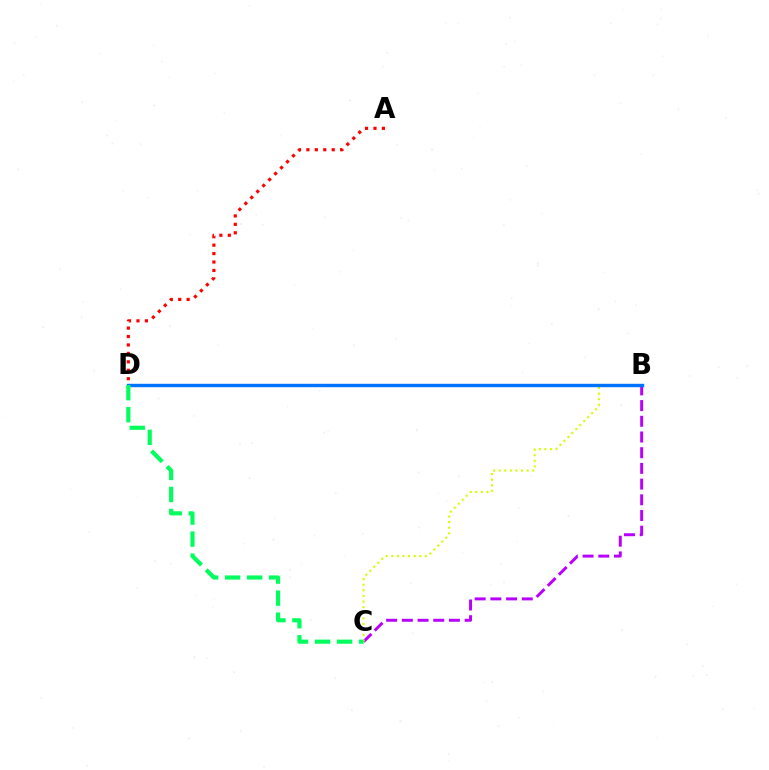{('A', 'D'): [{'color': '#ff0000', 'line_style': 'dotted', 'thickness': 2.29}], ('B', 'C'): [{'color': '#b900ff', 'line_style': 'dashed', 'thickness': 2.13}, {'color': '#d1ff00', 'line_style': 'dotted', 'thickness': 1.52}], ('B', 'D'): [{'color': '#0074ff', 'line_style': 'solid', 'thickness': 2.45}], ('C', 'D'): [{'color': '#00ff5c', 'line_style': 'dashed', 'thickness': 2.99}]}